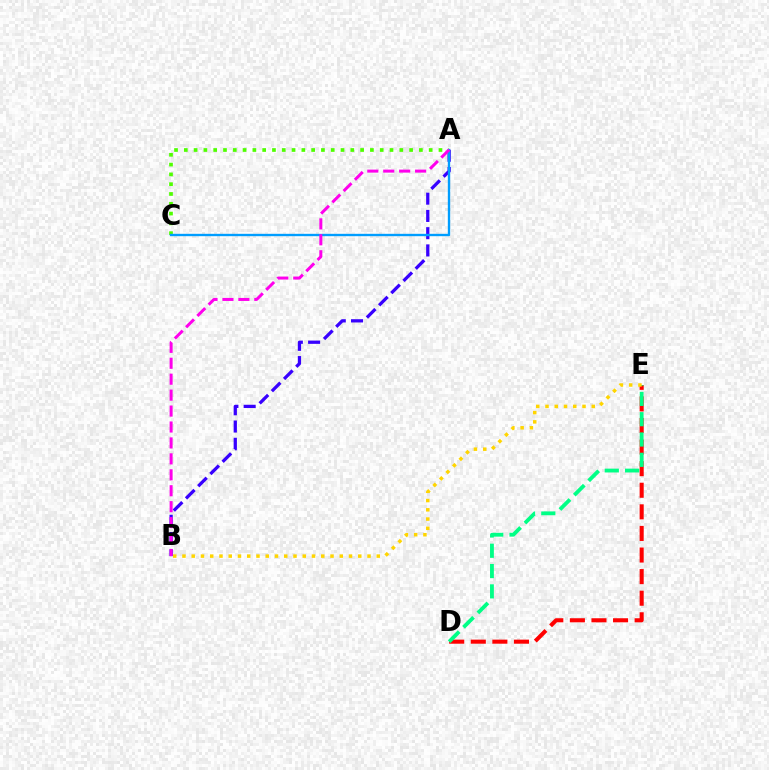{('D', 'E'): [{'color': '#ff0000', 'line_style': 'dashed', 'thickness': 2.93}, {'color': '#00ff86', 'line_style': 'dashed', 'thickness': 2.76}], ('A', 'B'): [{'color': '#3700ff', 'line_style': 'dashed', 'thickness': 2.34}, {'color': '#ff00ed', 'line_style': 'dashed', 'thickness': 2.16}], ('A', 'C'): [{'color': '#4fff00', 'line_style': 'dotted', 'thickness': 2.66}, {'color': '#009eff', 'line_style': 'solid', 'thickness': 1.7}], ('B', 'E'): [{'color': '#ffd500', 'line_style': 'dotted', 'thickness': 2.51}]}